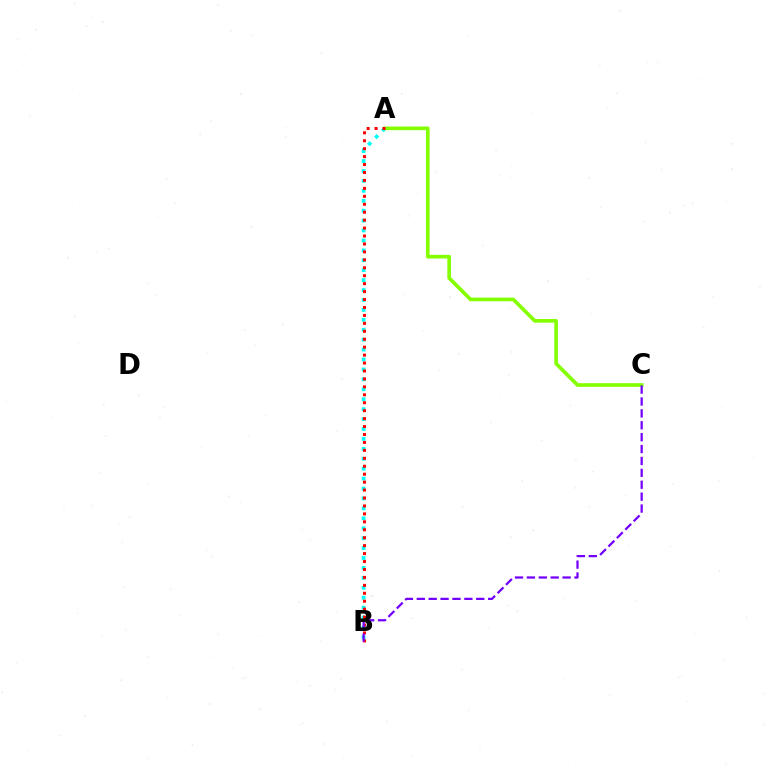{('A', 'B'): [{'color': '#00fff6', 'line_style': 'dotted', 'thickness': 2.7}, {'color': '#ff0000', 'line_style': 'dotted', 'thickness': 2.16}], ('A', 'C'): [{'color': '#84ff00', 'line_style': 'solid', 'thickness': 2.63}], ('B', 'C'): [{'color': '#7200ff', 'line_style': 'dashed', 'thickness': 1.62}]}